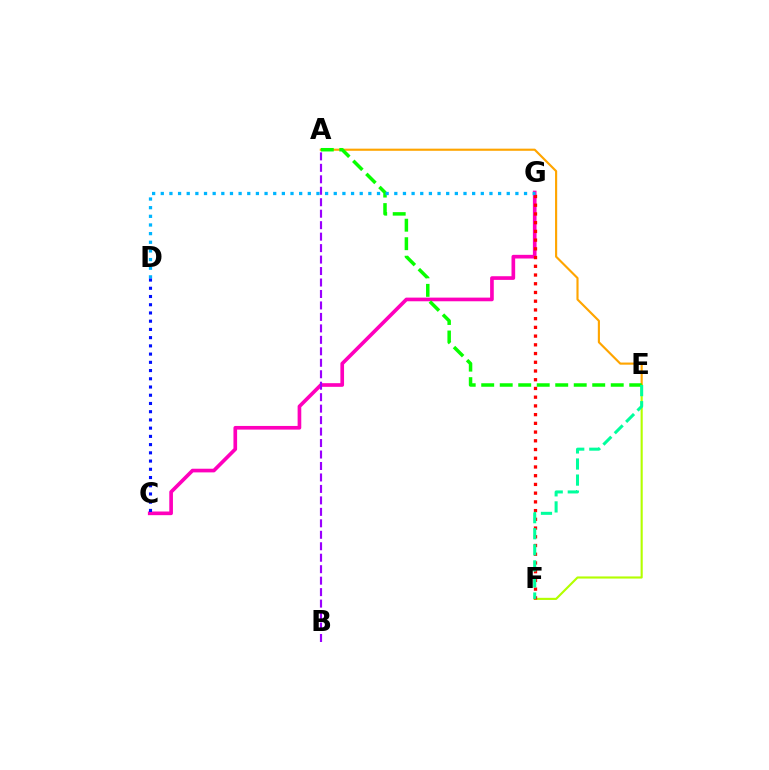{('E', 'F'): [{'color': '#b3ff00', 'line_style': 'solid', 'thickness': 1.53}, {'color': '#00ff9d', 'line_style': 'dashed', 'thickness': 2.18}], ('A', 'E'): [{'color': '#ffa500', 'line_style': 'solid', 'thickness': 1.54}, {'color': '#08ff00', 'line_style': 'dashed', 'thickness': 2.51}], ('C', 'G'): [{'color': '#ff00bd', 'line_style': 'solid', 'thickness': 2.64}], ('F', 'G'): [{'color': '#ff0000', 'line_style': 'dotted', 'thickness': 2.37}], ('D', 'G'): [{'color': '#00b5ff', 'line_style': 'dotted', 'thickness': 2.35}], ('A', 'B'): [{'color': '#9b00ff', 'line_style': 'dashed', 'thickness': 1.56}], ('C', 'D'): [{'color': '#0010ff', 'line_style': 'dotted', 'thickness': 2.24}]}